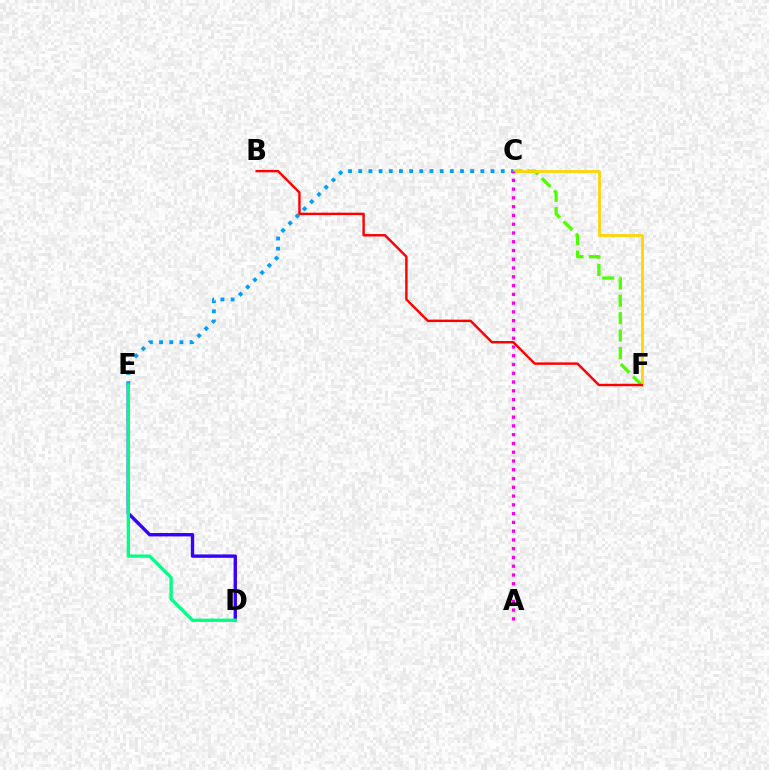{('C', 'F'): [{'color': '#4fff00', 'line_style': 'dashed', 'thickness': 2.36}, {'color': '#ffd500', 'line_style': 'solid', 'thickness': 1.98}], ('D', 'E'): [{'color': '#3700ff', 'line_style': 'solid', 'thickness': 2.43}, {'color': '#00ff86', 'line_style': 'solid', 'thickness': 2.38}], ('C', 'E'): [{'color': '#009eff', 'line_style': 'dotted', 'thickness': 2.76}], ('B', 'F'): [{'color': '#ff0000', 'line_style': 'solid', 'thickness': 1.75}], ('A', 'C'): [{'color': '#ff00ed', 'line_style': 'dotted', 'thickness': 2.38}]}